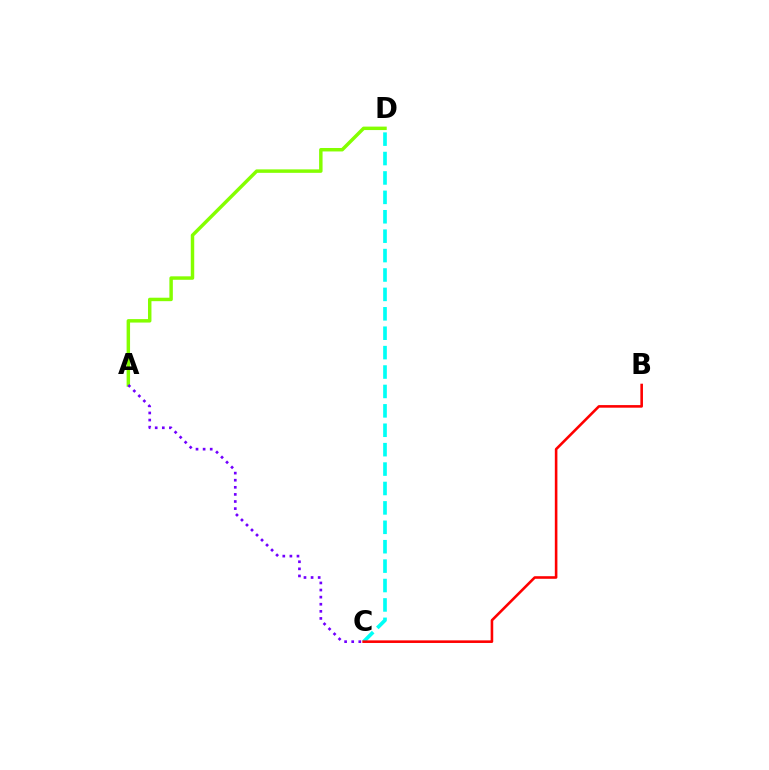{('C', 'D'): [{'color': '#00fff6', 'line_style': 'dashed', 'thickness': 2.64}], ('B', 'C'): [{'color': '#ff0000', 'line_style': 'solid', 'thickness': 1.86}], ('A', 'D'): [{'color': '#84ff00', 'line_style': 'solid', 'thickness': 2.49}], ('A', 'C'): [{'color': '#7200ff', 'line_style': 'dotted', 'thickness': 1.93}]}